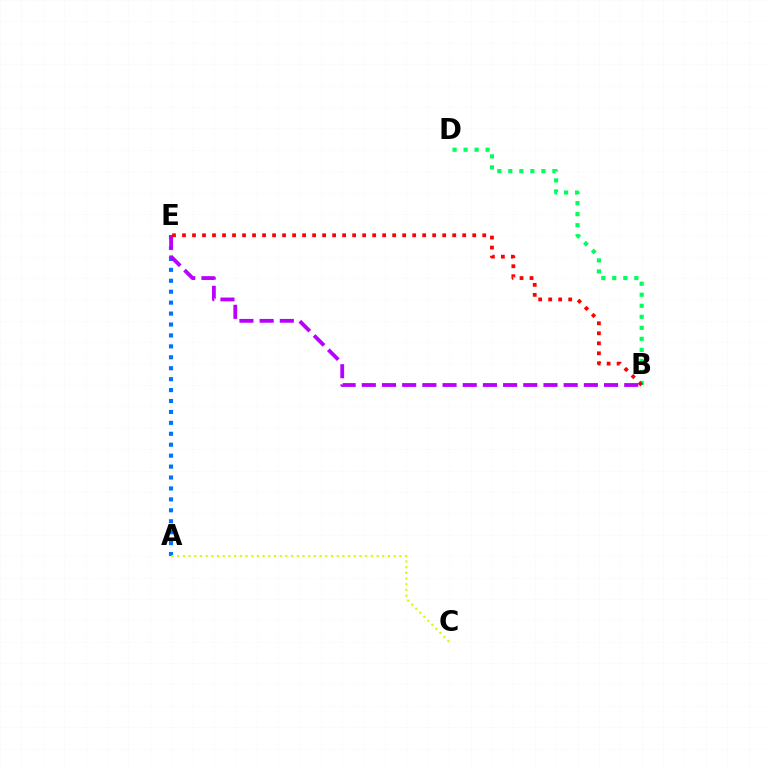{('A', 'E'): [{'color': '#0074ff', 'line_style': 'dotted', 'thickness': 2.97}], ('B', 'E'): [{'color': '#b900ff', 'line_style': 'dashed', 'thickness': 2.74}, {'color': '#ff0000', 'line_style': 'dotted', 'thickness': 2.72}], ('A', 'C'): [{'color': '#d1ff00', 'line_style': 'dotted', 'thickness': 1.55}], ('B', 'D'): [{'color': '#00ff5c', 'line_style': 'dotted', 'thickness': 2.99}]}